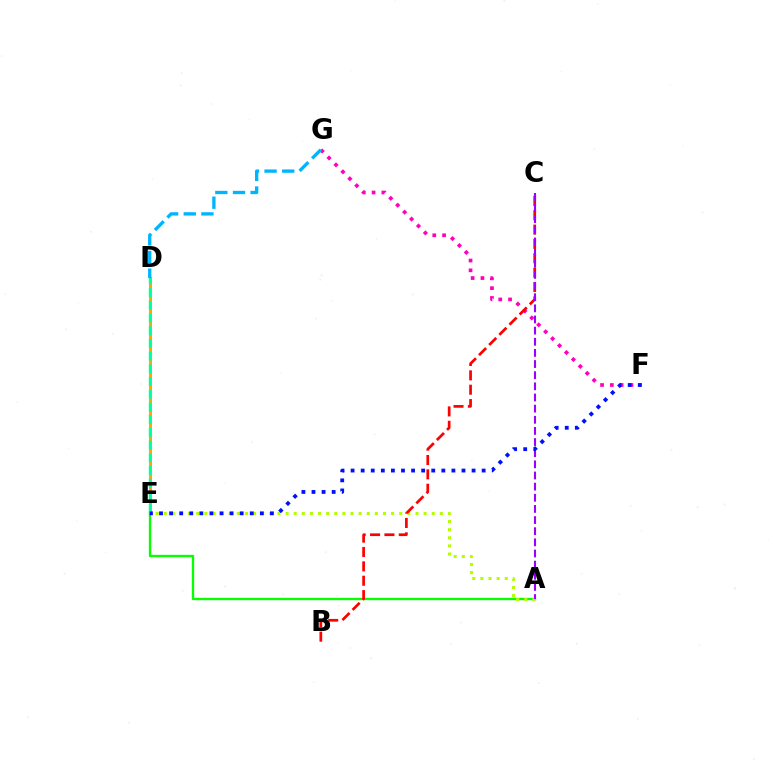{('F', 'G'): [{'color': '#ff00bd', 'line_style': 'dotted', 'thickness': 2.66}], ('D', 'E'): [{'color': '#ffa500', 'line_style': 'solid', 'thickness': 2.18}, {'color': '#00ff9d', 'line_style': 'dashed', 'thickness': 1.73}], ('A', 'E'): [{'color': '#08ff00', 'line_style': 'solid', 'thickness': 1.68}, {'color': '#b3ff00', 'line_style': 'dotted', 'thickness': 2.21}], ('B', 'C'): [{'color': '#ff0000', 'line_style': 'dashed', 'thickness': 1.95}], ('A', 'C'): [{'color': '#9b00ff', 'line_style': 'dashed', 'thickness': 1.51}], ('E', 'F'): [{'color': '#0010ff', 'line_style': 'dotted', 'thickness': 2.74}], ('D', 'G'): [{'color': '#00b5ff', 'line_style': 'dashed', 'thickness': 2.4}]}